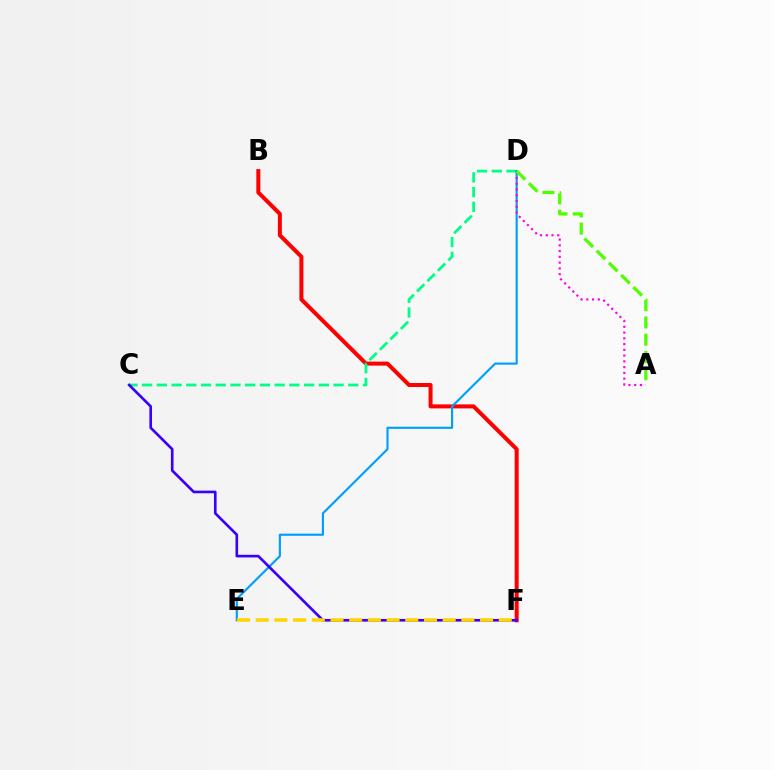{('B', 'F'): [{'color': '#ff0000', 'line_style': 'solid', 'thickness': 2.89}], ('C', 'D'): [{'color': '#00ff86', 'line_style': 'dashed', 'thickness': 2.0}], ('D', 'E'): [{'color': '#009eff', 'line_style': 'solid', 'thickness': 1.54}], ('C', 'F'): [{'color': '#3700ff', 'line_style': 'solid', 'thickness': 1.9}], ('E', 'F'): [{'color': '#ffd500', 'line_style': 'dashed', 'thickness': 2.54}], ('A', 'D'): [{'color': '#ff00ed', 'line_style': 'dotted', 'thickness': 1.56}, {'color': '#4fff00', 'line_style': 'dashed', 'thickness': 2.34}]}